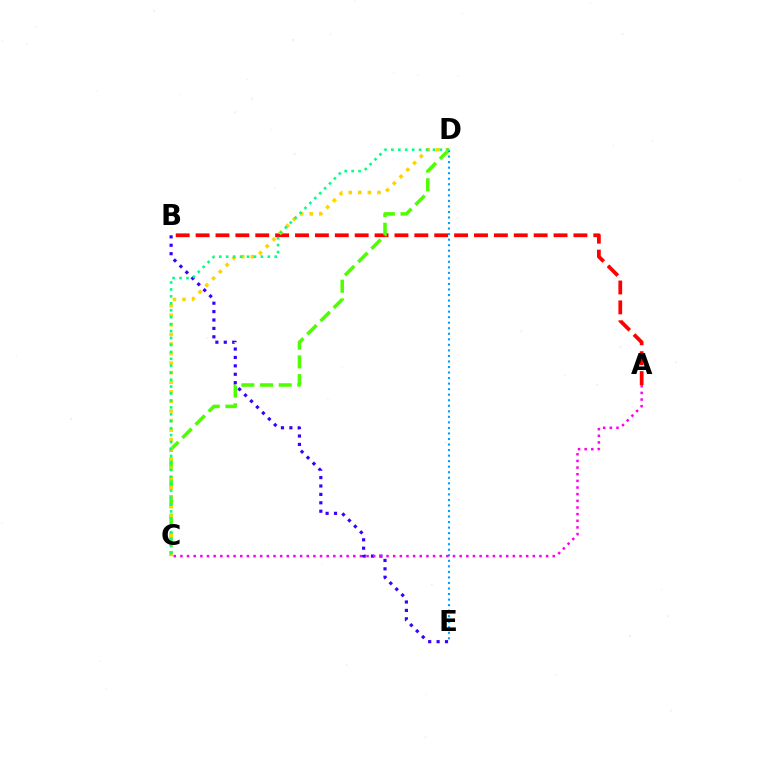{('A', 'B'): [{'color': '#ff0000', 'line_style': 'dashed', 'thickness': 2.7}], ('C', 'D'): [{'color': '#4fff00', 'line_style': 'dashed', 'thickness': 2.54}, {'color': '#ffd500', 'line_style': 'dotted', 'thickness': 2.6}, {'color': '#00ff86', 'line_style': 'dotted', 'thickness': 1.88}], ('B', 'E'): [{'color': '#3700ff', 'line_style': 'dotted', 'thickness': 2.28}], ('D', 'E'): [{'color': '#009eff', 'line_style': 'dotted', 'thickness': 1.5}], ('A', 'C'): [{'color': '#ff00ed', 'line_style': 'dotted', 'thickness': 1.81}]}